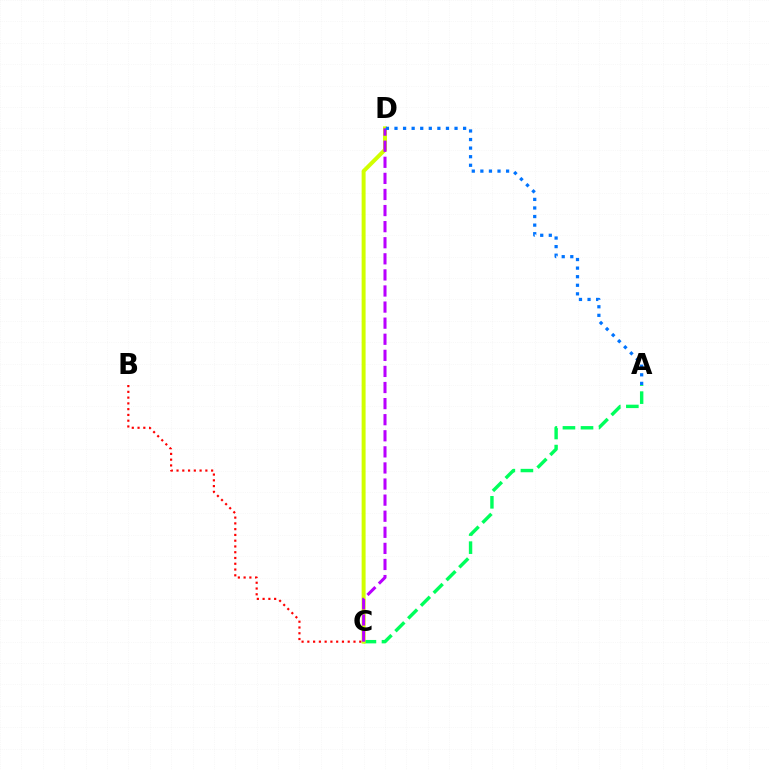{('A', 'C'): [{'color': '#00ff5c', 'line_style': 'dashed', 'thickness': 2.45}], ('C', 'D'): [{'color': '#d1ff00', 'line_style': 'solid', 'thickness': 2.85}, {'color': '#b900ff', 'line_style': 'dashed', 'thickness': 2.19}], ('B', 'C'): [{'color': '#ff0000', 'line_style': 'dotted', 'thickness': 1.57}], ('A', 'D'): [{'color': '#0074ff', 'line_style': 'dotted', 'thickness': 2.33}]}